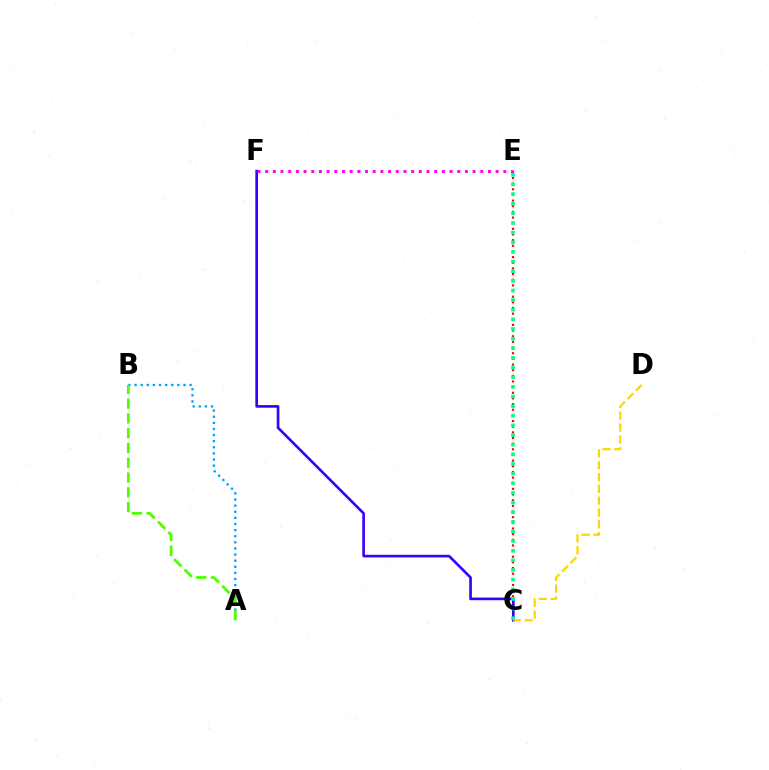{('C', 'E'): [{'color': '#ff0000', 'line_style': 'dotted', 'thickness': 1.54}, {'color': '#00ff86', 'line_style': 'dotted', 'thickness': 2.62}], ('A', 'B'): [{'color': '#009eff', 'line_style': 'dotted', 'thickness': 1.66}, {'color': '#4fff00', 'line_style': 'dashed', 'thickness': 2.01}], ('C', 'F'): [{'color': '#3700ff', 'line_style': 'solid', 'thickness': 1.91}], ('E', 'F'): [{'color': '#ff00ed', 'line_style': 'dotted', 'thickness': 2.09}], ('C', 'D'): [{'color': '#ffd500', 'line_style': 'dashed', 'thickness': 1.61}]}